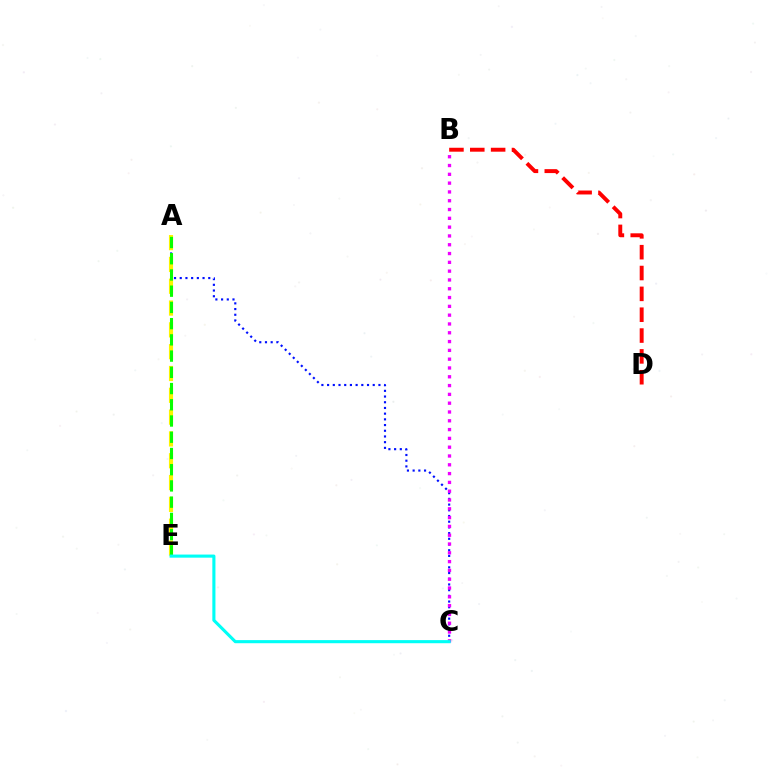{('A', 'C'): [{'color': '#0010ff', 'line_style': 'dotted', 'thickness': 1.55}], ('A', 'E'): [{'color': '#fcf500', 'line_style': 'dashed', 'thickness': 2.96}, {'color': '#08ff00', 'line_style': 'dashed', 'thickness': 2.2}], ('B', 'C'): [{'color': '#ee00ff', 'line_style': 'dotted', 'thickness': 2.39}], ('C', 'E'): [{'color': '#00fff6', 'line_style': 'solid', 'thickness': 2.23}], ('B', 'D'): [{'color': '#ff0000', 'line_style': 'dashed', 'thickness': 2.83}]}